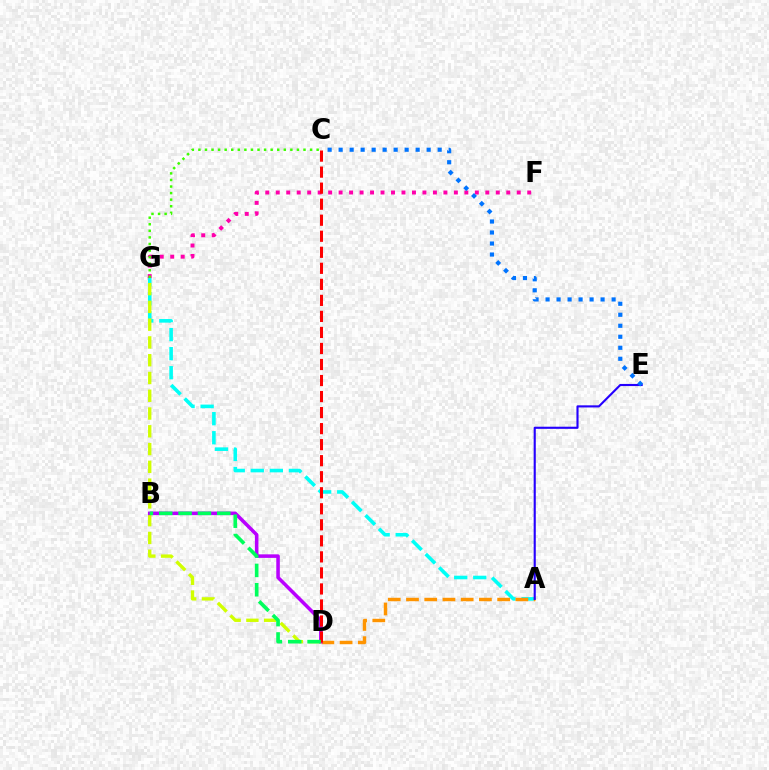{('A', 'G'): [{'color': '#00fff6', 'line_style': 'dashed', 'thickness': 2.59}], ('A', 'D'): [{'color': '#ff9400', 'line_style': 'dashed', 'thickness': 2.48}], ('D', 'G'): [{'color': '#d1ff00', 'line_style': 'dashed', 'thickness': 2.41}], ('B', 'D'): [{'color': '#b900ff', 'line_style': 'solid', 'thickness': 2.55}, {'color': '#00ff5c', 'line_style': 'dashed', 'thickness': 2.63}], ('A', 'E'): [{'color': '#2500ff', 'line_style': 'solid', 'thickness': 1.53}], ('F', 'G'): [{'color': '#ff00ac', 'line_style': 'dotted', 'thickness': 2.85}], ('C', 'E'): [{'color': '#0074ff', 'line_style': 'dotted', 'thickness': 2.99}], ('C', 'G'): [{'color': '#3dff00', 'line_style': 'dotted', 'thickness': 1.78}], ('C', 'D'): [{'color': '#ff0000', 'line_style': 'dashed', 'thickness': 2.18}]}